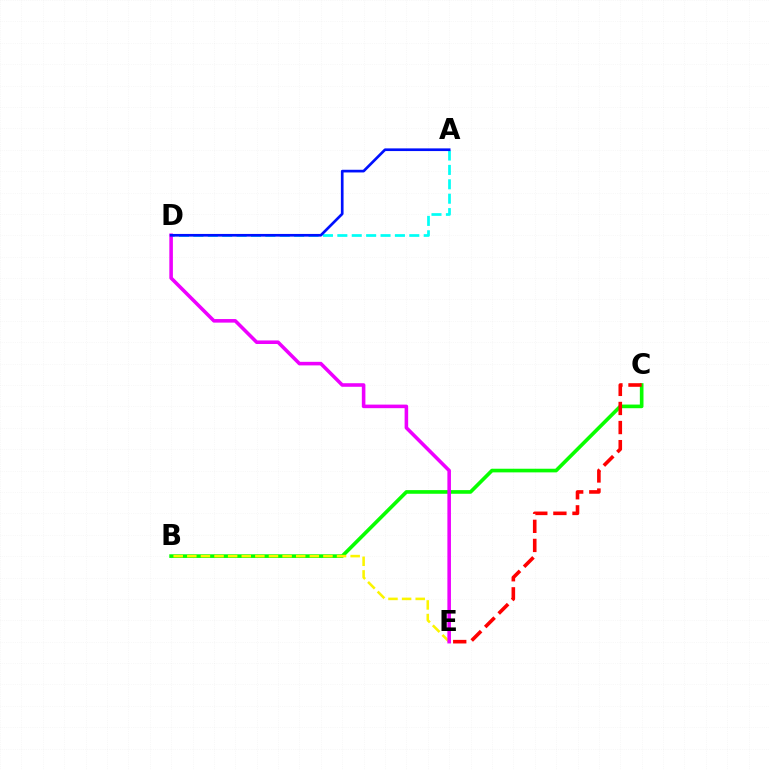{('B', 'C'): [{'color': '#08ff00', 'line_style': 'solid', 'thickness': 2.62}], ('B', 'E'): [{'color': '#fcf500', 'line_style': 'dashed', 'thickness': 1.85}], ('A', 'D'): [{'color': '#00fff6', 'line_style': 'dashed', 'thickness': 1.96}, {'color': '#0010ff', 'line_style': 'solid', 'thickness': 1.93}], ('C', 'E'): [{'color': '#ff0000', 'line_style': 'dashed', 'thickness': 2.59}], ('D', 'E'): [{'color': '#ee00ff', 'line_style': 'solid', 'thickness': 2.57}]}